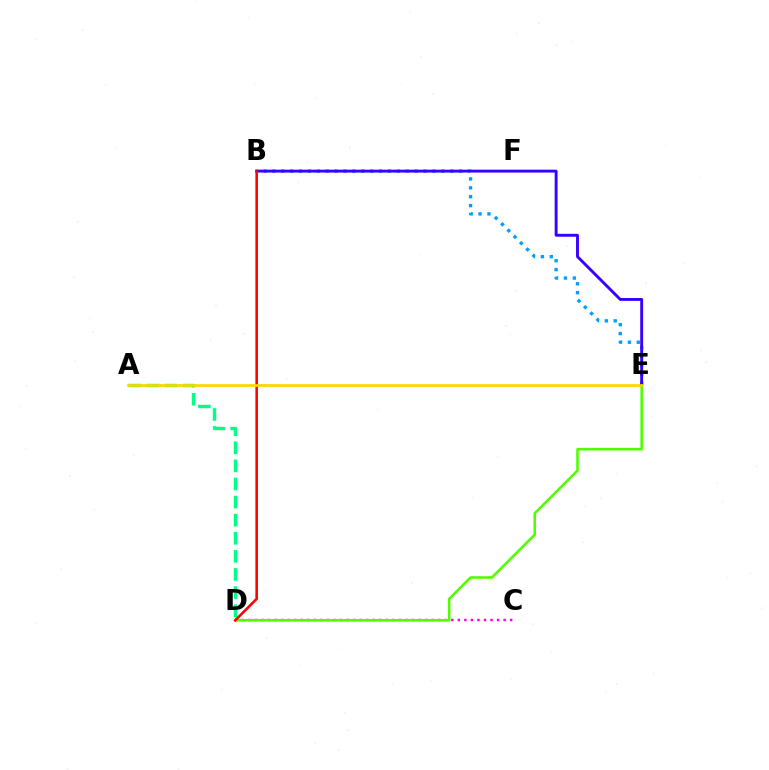{('A', 'D'): [{'color': '#00ff86', 'line_style': 'dashed', 'thickness': 2.46}], ('B', 'E'): [{'color': '#009eff', 'line_style': 'dotted', 'thickness': 2.42}, {'color': '#3700ff', 'line_style': 'solid', 'thickness': 2.08}], ('C', 'D'): [{'color': '#ff00ed', 'line_style': 'dotted', 'thickness': 1.78}], ('D', 'E'): [{'color': '#4fff00', 'line_style': 'solid', 'thickness': 1.85}], ('B', 'D'): [{'color': '#ff0000', 'line_style': 'solid', 'thickness': 1.86}], ('A', 'E'): [{'color': '#ffd500', 'line_style': 'solid', 'thickness': 1.93}]}